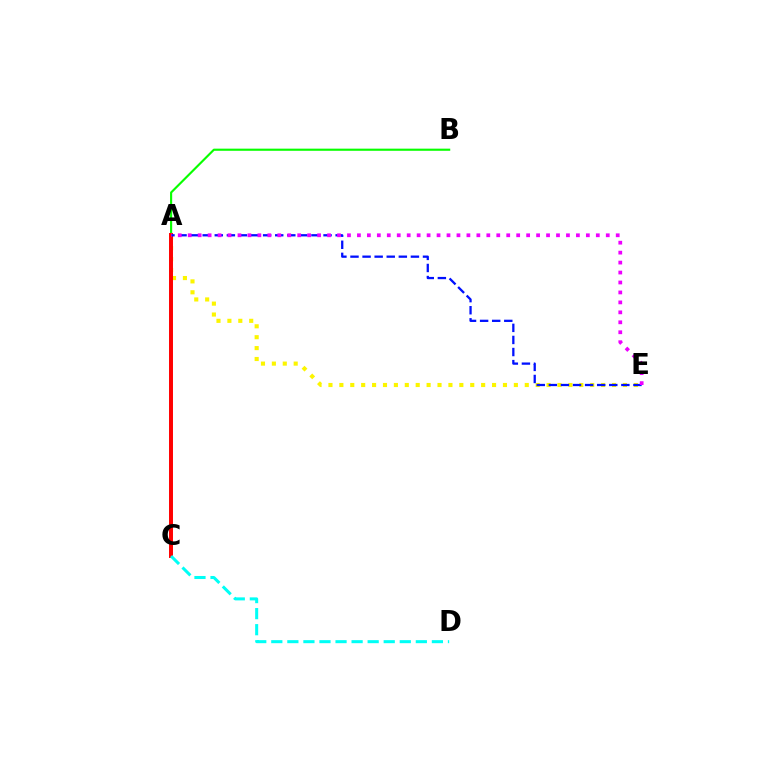{('A', 'E'): [{'color': '#fcf500', 'line_style': 'dotted', 'thickness': 2.96}, {'color': '#0010ff', 'line_style': 'dashed', 'thickness': 1.64}, {'color': '#ee00ff', 'line_style': 'dotted', 'thickness': 2.7}], ('A', 'B'): [{'color': '#08ff00', 'line_style': 'solid', 'thickness': 1.54}], ('A', 'C'): [{'color': '#ff0000', 'line_style': 'solid', 'thickness': 2.85}], ('C', 'D'): [{'color': '#00fff6', 'line_style': 'dashed', 'thickness': 2.18}]}